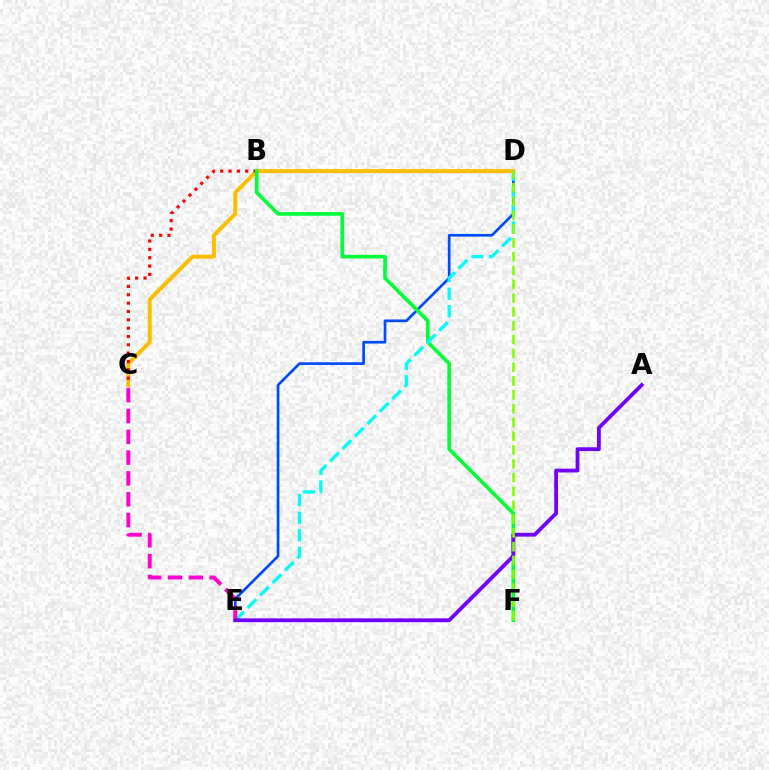{('D', 'E'): [{'color': '#004bff', 'line_style': 'solid', 'thickness': 1.94}, {'color': '#00fff6', 'line_style': 'dashed', 'thickness': 2.39}], ('C', 'D'): [{'color': '#ffbd00', 'line_style': 'solid', 'thickness': 2.87}], ('B', 'C'): [{'color': '#ff0000', 'line_style': 'dotted', 'thickness': 2.27}], ('B', 'F'): [{'color': '#00ff39', 'line_style': 'solid', 'thickness': 2.62}], ('C', 'E'): [{'color': '#ff00cf', 'line_style': 'dashed', 'thickness': 2.83}], ('A', 'E'): [{'color': '#7200ff', 'line_style': 'solid', 'thickness': 2.74}], ('D', 'F'): [{'color': '#84ff00', 'line_style': 'dashed', 'thickness': 1.88}]}